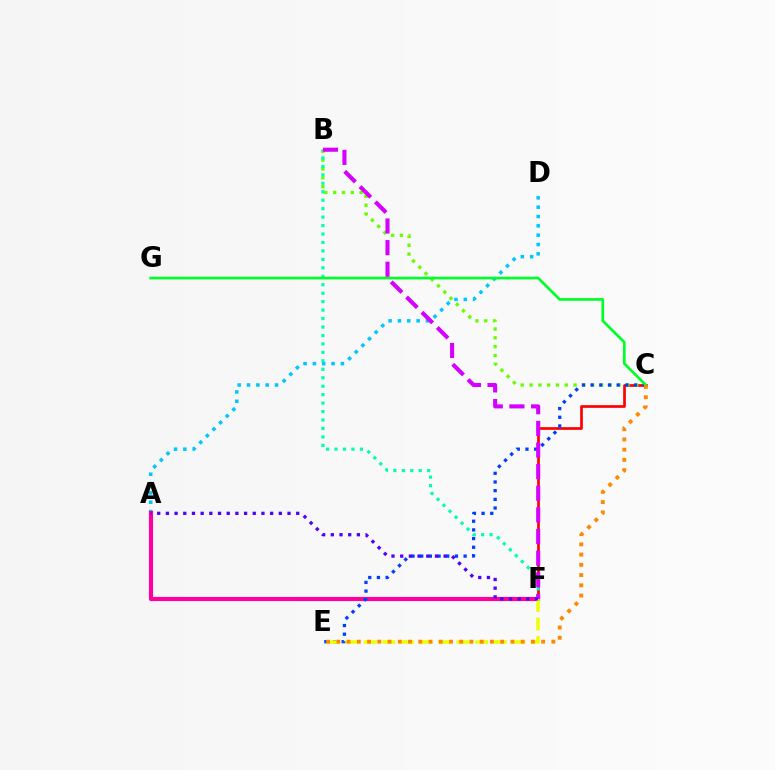{('A', 'D'): [{'color': '#00c7ff', 'line_style': 'dotted', 'thickness': 2.54}], ('C', 'F'): [{'color': '#ff0000', 'line_style': 'solid', 'thickness': 1.94}], ('A', 'F'): [{'color': '#ff00a0', 'line_style': 'solid', 'thickness': 2.99}, {'color': '#4f00ff', 'line_style': 'dotted', 'thickness': 2.36}], ('B', 'C'): [{'color': '#66ff00', 'line_style': 'dotted', 'thickness': 2.39}], ('C', 'E'): [{'color': '#003fff', 'line_style': 'dotted', 'thickness': 2.36}, {'color': '#ff8800', 'line_style': 'dotted', 'thickness': 2.78}], ('B', 'F'): [{'color': '#00ffaf', 'line_style': 'dotted', 'thickness': 2.3}, {'color': '#d600ff', 'line_style': 'dashed', 'thickness': 2.94}], ('E', 'F'): [{'color': '#eeff00', 'line_style': 'dashed', 'thickness': 2.52}], ('C', 'G'): [{'color': '#00ff27', 'line_style': 'solid', 'thickness': 1.94}]}